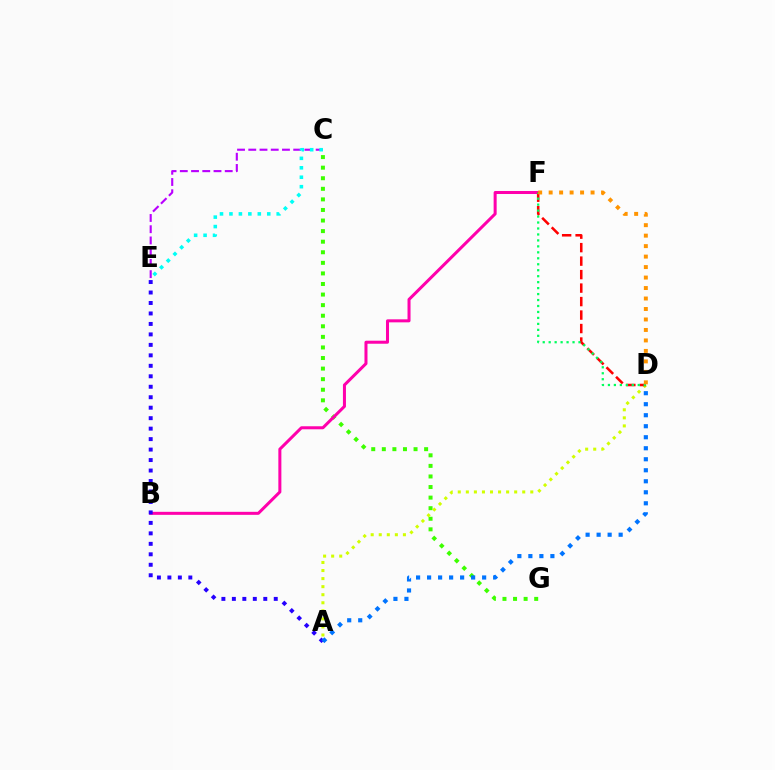{('C', 'G'): [{'color': '#3dff00', 'line_style': 'dotted', 'thickness': 2.87}], ('A', 'D'): [{'color': '#d1ff00', 'line_style': 'dotted', 'thickness': 2.19}, {'color': '#0074ff', 'line_style': 'dotted', 'thickness': 2.99}], ('B', 'F'): [{'color': '#ff00ac', 'line_style': 'solid', 'thickness': 2.17}], ('D', 'F'): [{'color': '#ff0000', 'line_style': 'dashed', 'thickness': 1.83}, {'color': '#00ff5c', 'line_style': 'dotted', 'thickness': 1.62}, {'color': '#ff9400', 'line_style': 'dotted', 'thickness': 2.85}], ('C', 'E'): [{'color': '#b900ff', 'line_style': 'dashed', 'thickness': 1.53}, {'color': '#00fff6', 'line_style': 'dotted', 'thickness': 2.57}], ('A', 'E'): [{'color': '#2500ff', 'line_style': 'dotted', 'thickness': 2.85}]}